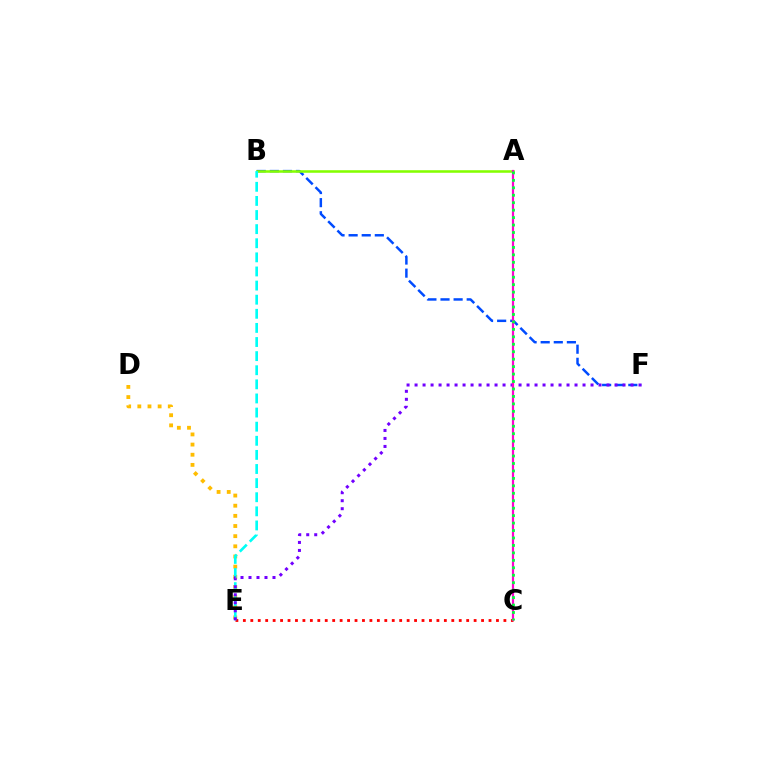{('B', 'F'): [{'color': '#004bff', 'line_style': 'dashed', 'thickness': 1.78}], ('D', 'E'): [{'color': '#ffbd00', 'line_style': 'dotted', 'thickness': 2.76}], ('C', 'E'): [{'color': '#ff0000', 'line_style': 'dotted', 'thickness': 2.02}], ('A', 'B'): [{'color': '#84ff00', 'line_style': 'solid', 'thickness': 1.84}], ('B', 'E'): [{'color': '#00fff6', 'line_style': 'dashed', 'thickness': 1.92}], ('E', 'F'): [{'color': '#7200ff', 'line_style': 'dotted', 'thickness': 2.17}], ('A', 'C'): [{'color': '#ff00cf', 'line_style': 'solid', 'thickness': 1.58}, {'color': '#00ff39', 'line_style': 'dotted', 'thickness': 2.02}]}